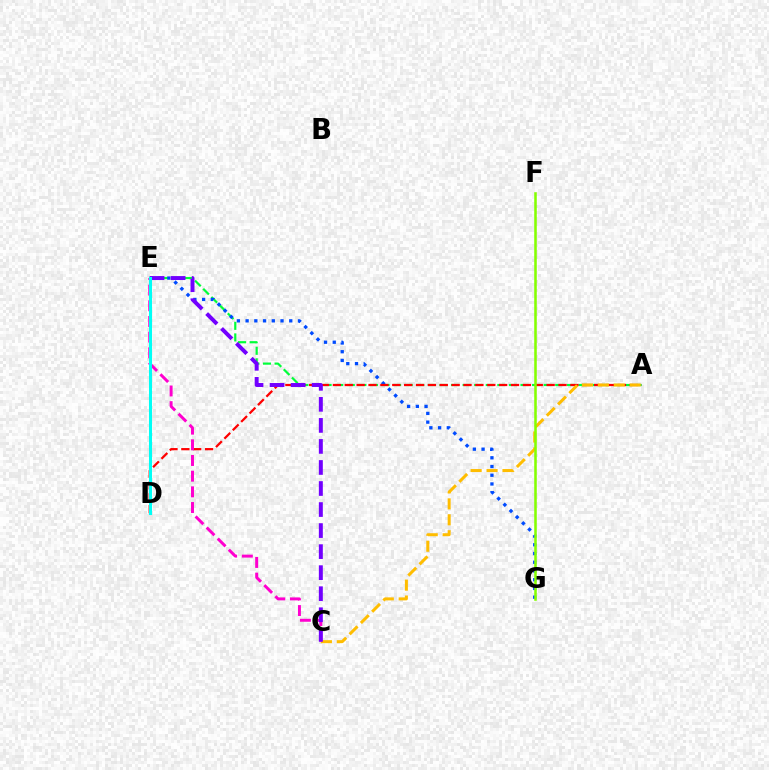{('A', 'E'): [{'color': '#00ff39', 'line_style': 'dashed', 'thickness': 1.57}], ('E', 'G'): [{'color': '#004bff', 'line_style': 'dotted', 'thickness': 2.37}], ('A', 'D'): [{'color': '#ff0000', 'line_style': 'dashed', 'thickness': 1.61}], ('A', 'C'): [{'color': '#ffbd00', 'line_style': 'dashed', 'thickness': 2.16}], ('C', 'E'): [{'color': '#ff00cf', 'line_style': 'dashed', 'thickness': 2.13}, {'color': '#7200ff', 'line_style': 'dashed', 'thickness': 2.86}], ('F', 'G'): [{'color': '#84ff00', 'line_style': 'solid', 'thickness': 1.83}], ('D', 'E'): [{'color': '#00fff6', 'line_style': 'solid', 'thickness': 2.19}]}